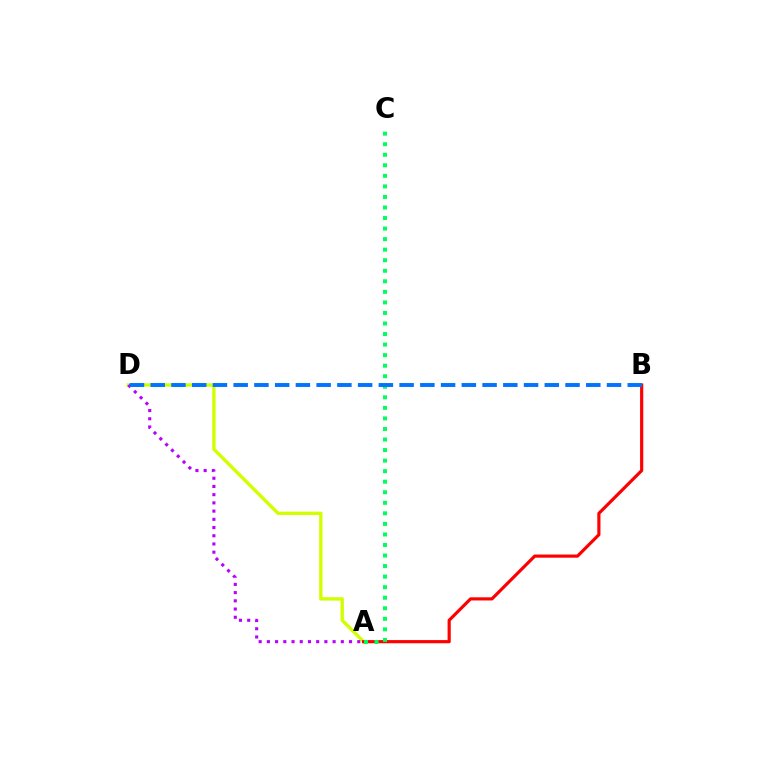{('A', 'D'): [{'color': '#d1ff00', 'line_style': 'solid', 'thickness': 2.43}, {'color': '#b900ff', 'line_style': 'dotted', 'thickness': 2.23}], ('A', 'B'): [{'color': '#ff0000', 'line_style': 'solid', 'thickness': 2.28}], ('A', 'C'): [{'color': '#00ff5c', 'line_style': 'dotted', 'thickness': 2.87}], ('B', 'D'): [{'color': '#0074ff', 'line_style': 'dashed', 'thickness': 2.82}]}